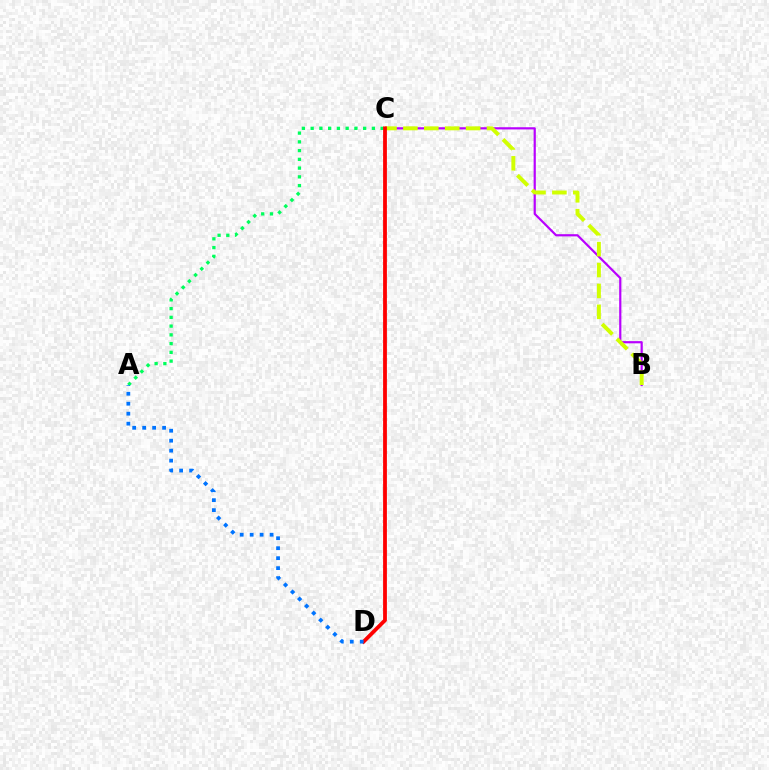{('B', 'C'): [{'color': '#b900ff', 'line_style': 'solid', 'thickness': 1.58}, {'color': '#d1ff00', 'line_style': 'dashed', 'thickness': 2.84}], ('A', 'C'): [{'color': '#00ff5c', 'line_style': 'dotted', 'thickness': 2.38}], ('C', 'D'): [{'color': '#ff0000', 'line_style': 'solid', 'thickness': 2.73}], ('A', 'D'): [{'color': '#0074ff', 'line_style': 'dotted', 'thickness': 2.71}]}